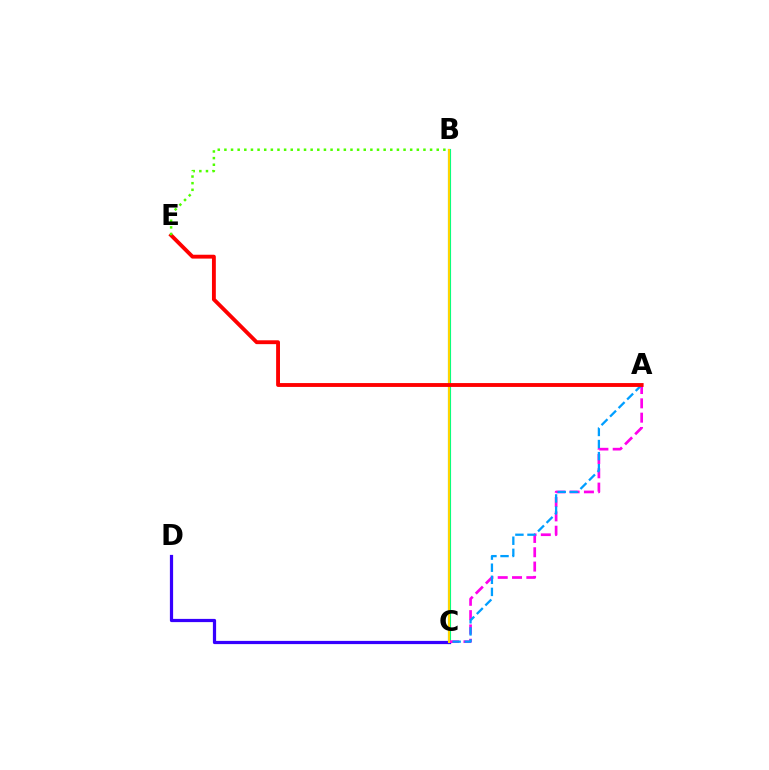{('B', 'C'): [{'color': '#00ff86', 'line_style': 'solid', 'thickness': 2.26}, {'color': '#ffd500', 'line_style': 'solid', 'thickness': 1.51}], ('C', 'D'): [{'color': '#3700ff', 'line_style': 'solid', 'thickness': 2.32}], ('A', 'C'): [{'color': '#ff00ed', 'line_style': 'dashed', 'thickness': 1.94}, {'color': '#009eff', 'line_style': 'dashed', 'thickness': 1.64}], ('A', 'E'): [{'color': '#ff0000', 'line_style': 'solid', 'thickness': 2.78}], ('B', 'E'): [{'color': '#4fff00', 'line_style': 'dotted', 'thickness': 1.8}]}